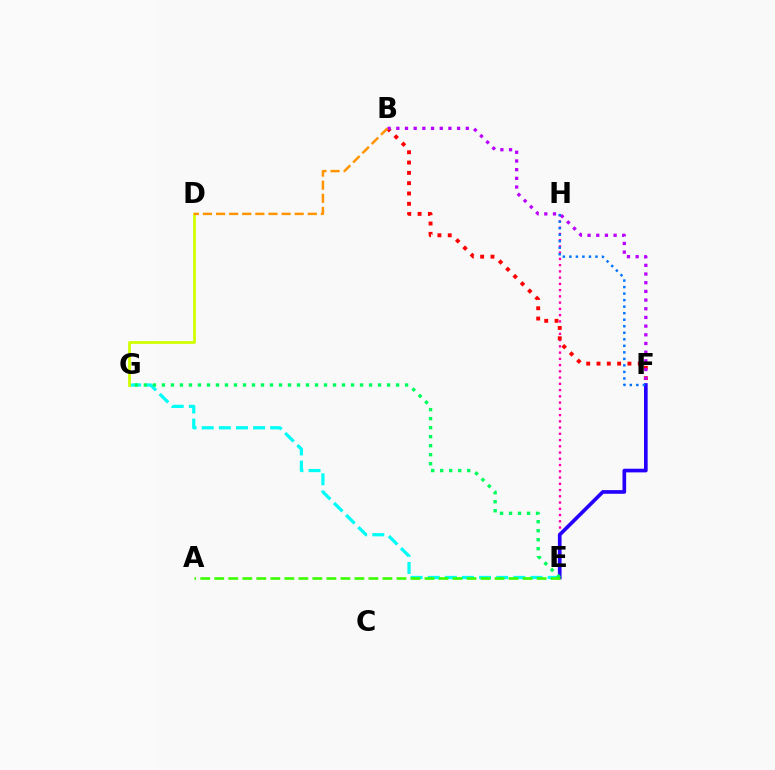{('E', 'H'): [{'color': '#ff00ac', 'line_style': 'dotted', 'thickness': 1.7}], ('B', 'F'): [{'color': '#ff0000', 'line_style': 'dotted', 'thickness': 2.8}, {'color': '#b900ff', 'line_style': 'dotted', 'thickness': 2.36}], ('E', 'G'): [{'color': '#00fff6', 'line_style': 'dashed', 'thickness': 2.33}, {'color': '#00ff5c', 'line_style': 'dotted', 'thickness': 2.45}], ('E', 'F'): [{'color': '#2500ff', 'line_style': 'solid', 'thickness': 2.64}], ('F', 'H'): [{'color': '#0074ff', 'line_style': 'dotted', 'thickness': 1.77}], ('A', 'E'): [{'color': '#3dff00', 'line_style': 'dashed', 'thickness': 1.9}], ('D', 'G'): [{'color': '#d1ff00', 'line_style': 'solid', 'thickness': 1.99}], ('B', 'D'): [{'color': '#ff9400', 'line_style': 'dashed', 'thickness': 1.78}]}